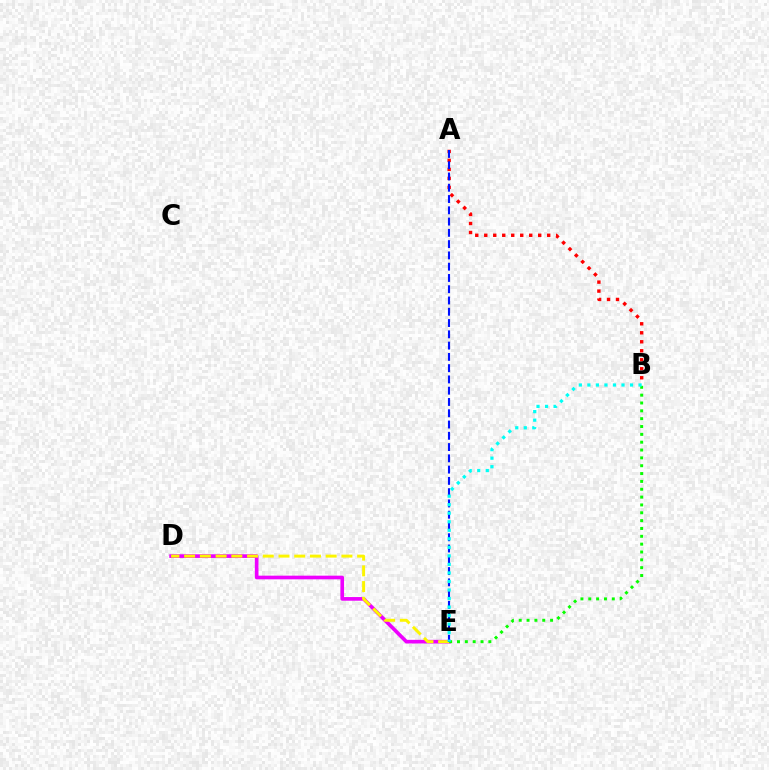{('D', 'E'): [{'color': '#ee00ff', 'line_style': 'solid', 'thickness': 2.64}, {'color': '#fcf500', 'line_style': 'dashed', 'thickness': 2.14}], ('A', 'B'): [{'color': '#ff0000', 'line_style': 'dotted', 'thickness': 2.44}], ('A', 'E'): [{'color': '#0010ff', 'line_style': 'dashed', 'thickness': 1.53}], ('B', 'E'): [{'color': '#08ff00', 'line_style': 'dotted', 'thickness': 2.13}, {'color': '#00fff6', 'line_style': 'dotted', 'thickness': 2.32}]}